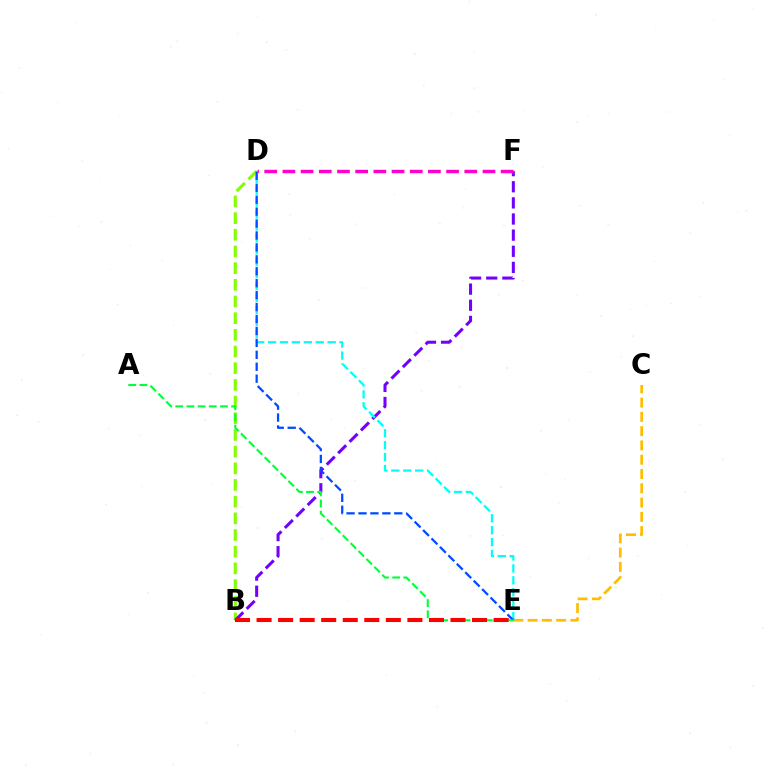{('B', 'D'): [{'color': '#84ff00', 'line_style': 'dashed', 'thickness': 2.27}], ('B', 'F'): [{'color': '#7200ff', 'line_style': 'dashed', 'thickness': 2.19}], ('C', 'E'): [{'color': '#ffbd00', 'line_style': 'dashed', 'thickness': 1.94}], ('D', 'E'): [{'color': '#00fff6', 'line_style': 'dashed', 'thickness': 1.62}, {'color': '#004bff', 'line_style': 'dashed', 'thickness': 1.62}], ('D', 'F'): [{'color': '#ff00cf', 'line_style': 'dashed', 'thickness': 2.47}], ('A', 'E'): [{'color': '#00ff39', 'line_style': 'dashed', 'thickness': 1.52}], ('B', 'E'): [{'color': '#ff0000', 'line_style': 'dashed', 'thickness': 2.93}]}